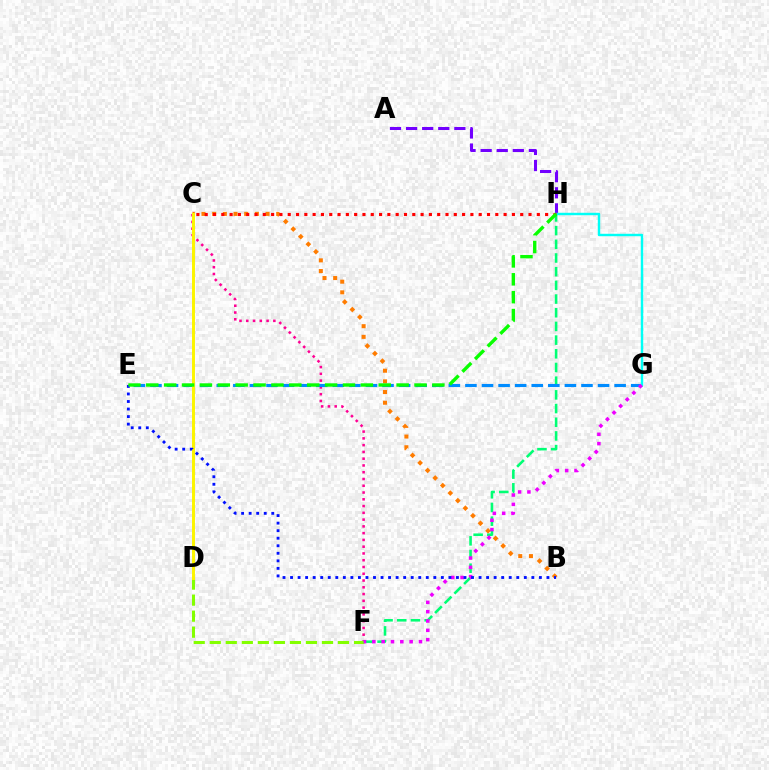{('A', 'H'): [{'color': '#7200ff', 'line_style': 'dashed', 'thickness': 2.19}], ('C', 'F'): [{'color': '#ff0094', 'line_style': 'dotted', 'thickness': 1.84}], ('B', 'C'): [{'color': '#ff7c00', 'line_style': 'dotted', 'thickness': 2.9}], ('D', 'F'): [{'color': '#84ff00', 'line_style': 'dashed', 'thickness': 2.18}], ('F', 'H'): [{'color': '#00ff74', 'line_style': 'dashed', 'thickness': 1.86}], ('E', 'G'): [{'color': '#008cff', 'line_style': 'dashed', 'thickness': 2.25}], ('G', 'H'): [{'color': '#00fff6', 'line_style': 'solid', 'thickness': 1.76}], ('C', 'H'): [{'color': '#ff0000', 'line_style': 'dotted', 'thickness': 2.26}], ('C', 'D'): [{'color': '#fcf500', 'line_style': 'solid', 'thickness': 2.13}], ('F', 'G'): [{'color': '#ee00ff', 'line_style': 'dotted', 'thickness': 2.53}], ('B', 'E'): [{'color': '#0010ff', 'line_style': 'dotted', 'thickness': 2.05}], ('E', 'H'): [{'color': '#08ff00', 'line_style': 'dashed', 'thickness': 2.43}]}